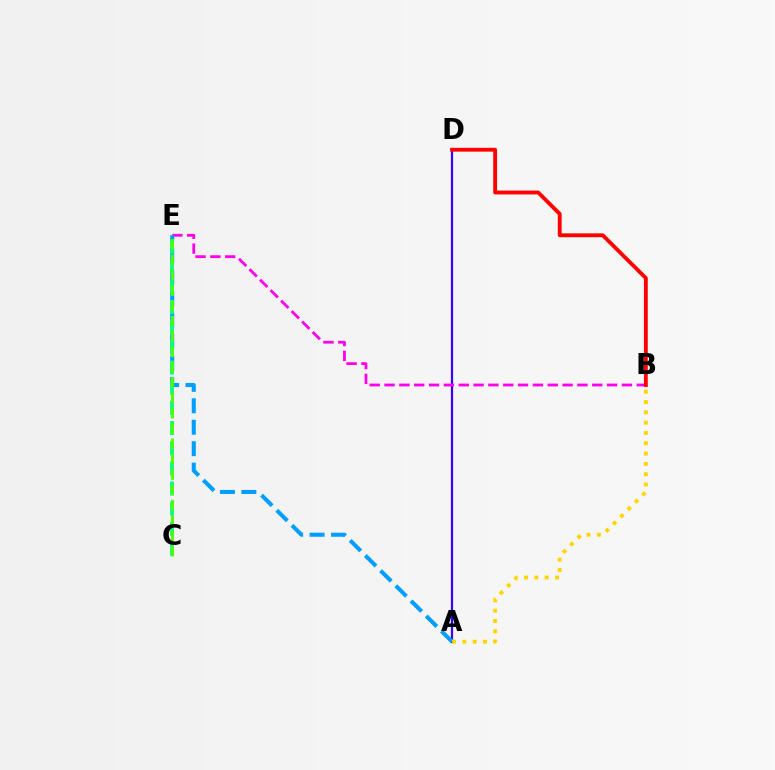{('A', 'D'): [{'color': '#3700ff', 'line_style': 'solid', 'thickness': 1.6}], ('B', 'E'): [{'color': '#ff00ed', 'line_style': 'dashed', 'thickness': 2.02}], ('A', 'E'): [{'color': '#009eff', 'line_style': 'dashed', 'thickness': 2.91}], ('C', 'E'): [{'color': '#00ff86', 'line_style': 'dashed', 'thickness': 2.74}, {'color': '#4fff00', 'line_style': 'dashed', 'thickness': 2.08}], ('B', 'D'): [{'color': '#ff0000', 'line_style': 'solid', 'thickness': 2.77}], ('A', 'B'): [{'color': '#ffd500', 'line_style': 'dotted', 'thickness': 2.8}]}